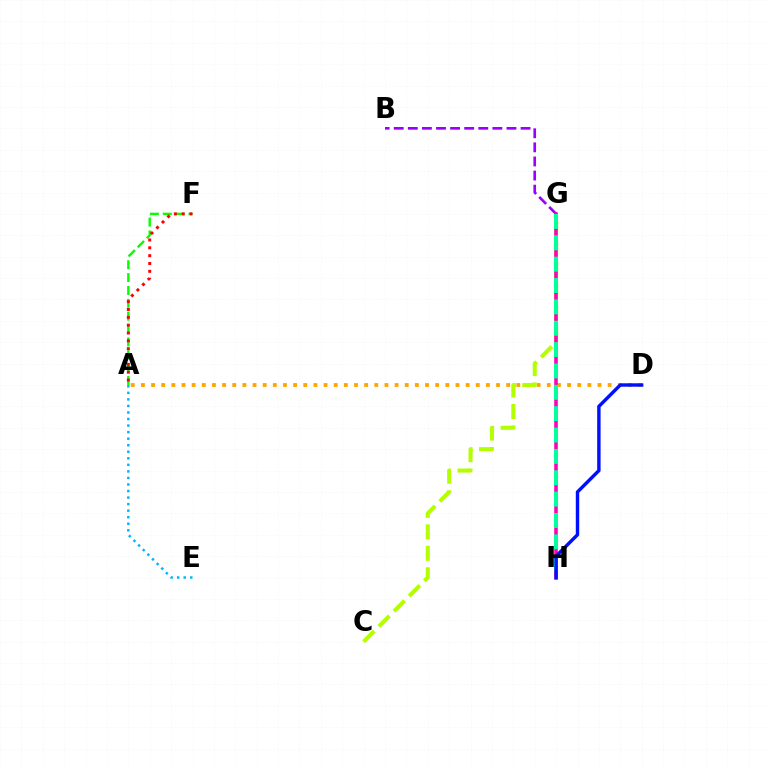{('A', 'F'): [{'color': '#08ff00', 'line_style': 'dashed', 'thickness': 1.75}, {'color': '#ff0000', 'line_style': 'dotted', 'thickness': 2.13}], ('B', 'G'): [{'color': '#9b00ff', 'line_style': 'dashed', 'thickness': 1.91}], ('A', 'D'): [{'color': '#ffa500', 'line_style': 'dotted', 'thickness': 2.76}], ('C', 'G'): [{'color': '#b3ff00', 'line_style': 'dashed', 'thickness': 2.92}], ('G', 'H'): [{'color': '#ff00bd', 'line_style': 'solid', 'thickness': 2.58}, {'color': '#00ff9d', 'line_style': 'dashed', 'thickness': 2.9}], ('A', 'E'): [{'color': '#00b5ff', 'line_style': 'dotted', 'thickness': 1.78}], ('D', 'H'): [{'color': '#0010ff', 'line_style': 'solid', 'thickness': 2.46}]}